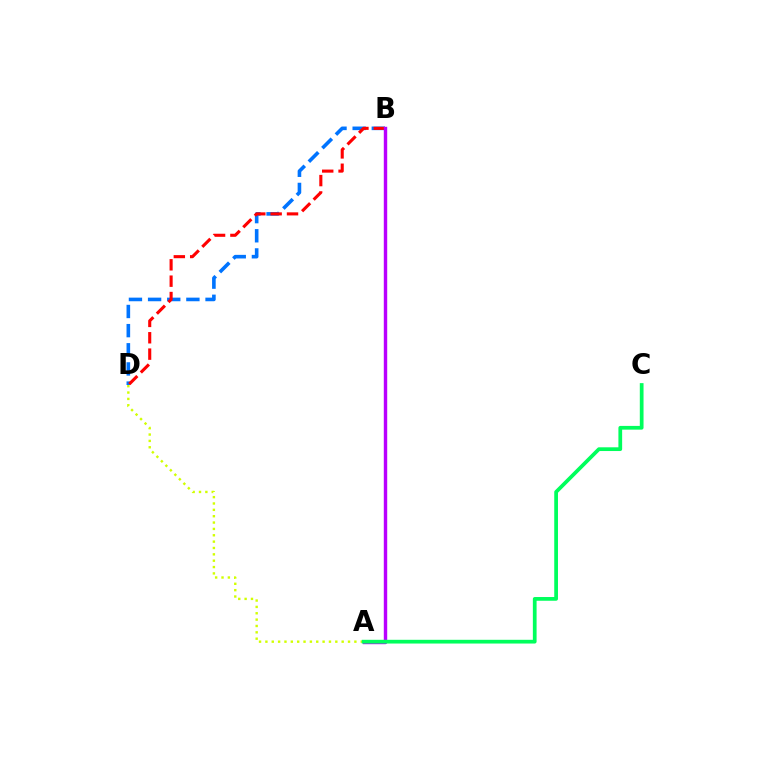{('B', 'D'): [{'color': '#0074ff', 'line_style': 'dashed', 'thickness': 2.6}, {'color': '#ff0000', 'line_style': 'dashed', 'thickness': 2.22}], ('A', 'B'): [{'color': '#b900ff', 'line_style': 'solid', 'thickness': 2.46}], ('A', 'D'): [{'color': '#d1ff00', 'line_style': 'dotted', 'thickness': 1.73}], ('A', 'C'): [{'color': '#00ff5c', 'line_style': 'solid', 'thickness': 2.69}]}